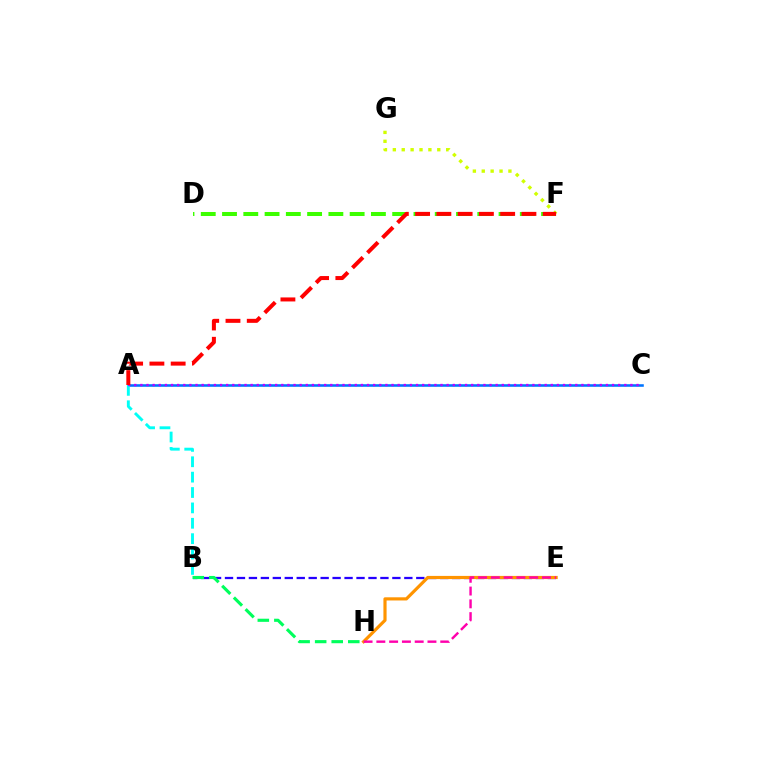{('B', 'E'): [{'color': '#2500ff', 'line_style': 'dashed', 'thickness': 1.62}], ('A', 'C'): [{'color': '#0074ff', 'line_style': 'solid', 'thickness': 1.85}, {'color': '#b900ff', 'line_style': 'dotted', 'thickness': 1.66}], ('A', 'B'): [{'color': '#00fff6', 'line_style': 'dashed', 'thickness': 2.09}], ('B', 'H'): [{'color': '#00ff5c', 'line_style': 'dashed', 'thickness': 2.25}], ('F', 'G'): [{'color': '#d1ff00', 'line_style': 'dotted', 'thickness': 2.42}], ('E', 'H'): [{'color': '#ff9400', 'line_style': 'solid', 'thickness': 2.28}, {'color': '#ff00ac', 'line_style': 'dashed', 'thickness': 1.74}], ('D', 'F'): [{'color': '#3dff00', 'line_style': 'dashed', 'thickness': 2.89}], ('A', 'F'): [{'color': '#ff0000', 'line_style': 'dashed', 'thickness': 2.89}]}